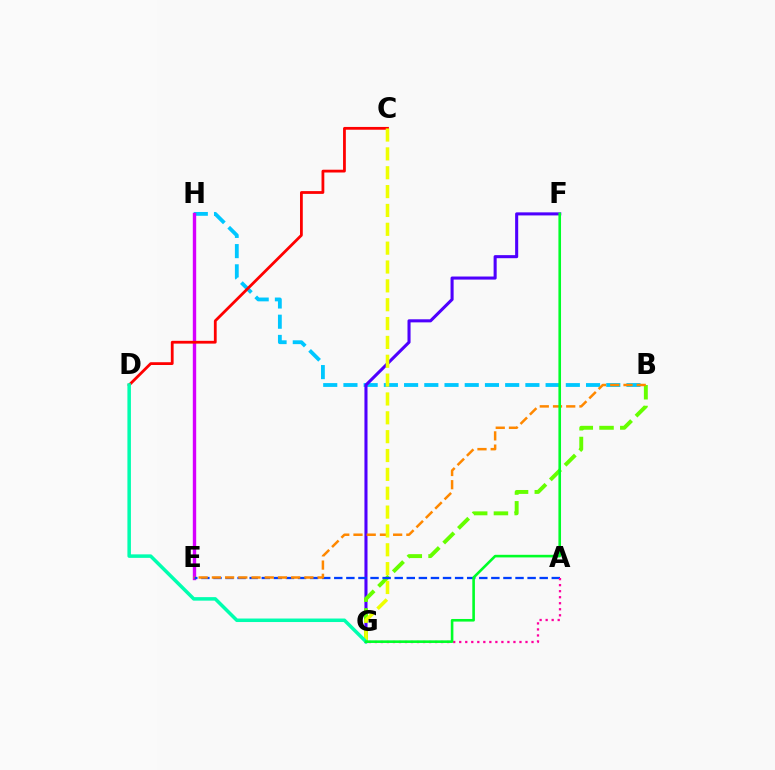{('B', 'H'): [{'color': '#00c7ff', 'line_style': 'dashed', 'thickness': 2.75}], ('E', 'H'): [{'color': '#d600ff', 'line_style': 'solid', 'thickness': 2.44}], ('F', 'G'): [{'color': '#4f00ff', 'line_style': 'solid', 'thickness': 2.21}, {'color': '#00ff27', 'line_style': 'solid', 'thickness': 1.88}], ('B', 'G'): [{'color': '#66ff00', 'line_style': 'dashed', 'thickness': 2.82}], ('A', 'E'): [{'color': '#003fff', 'line_style': 'dashed', 'thickness': 1.64}], ('B', 'E'): [{'color': '#ff8800', 'line_style': 'dashed', 'thickness': 1.8}], ('C', 'D'): [{'color': '#ff0000', 'line_style': 'solid', 'thickness': 2.01}], ('C', 'G'): [{'color': '#eeff00', 'line_style': 'dashed', 'thickness': 2.56}], ('A', 'G'): [{'color': '#ff00a0', 'line_style': 'dotted', 'thickness': 1.64}], ('D', 'G'): [{'color': '#00ffaf', 'line_style': 'solid', 'thickness': 2.53}]}